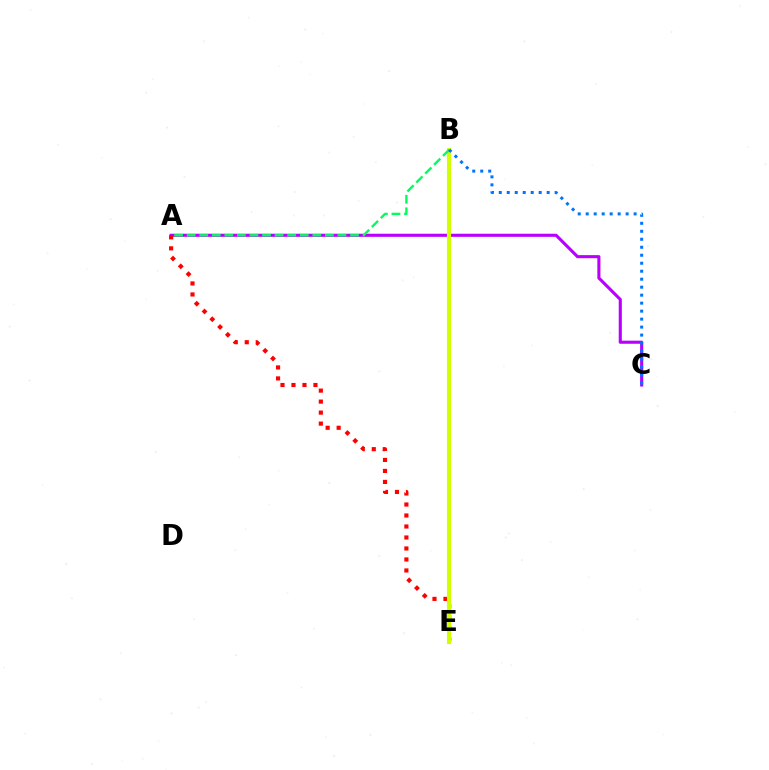{('A', 'C'): [{'color': '#b900ff', 'line_style': 'solid', 'thickness': 2.23}], ('A', 'E'): [{'color': '#ff0000', 'line_style': 'dotted', 'thickness': 2.99}], ('B', 'E'): [{'color': '#d1ff00', 'line_style': 'solid', 'thickness': 2.98}], ('A', 'B'): [{'color': '#00ff5c', 'line_style': 'dashed', 'thickness': 1.71}], ('B', 'C'): [{'color': '#0074ff', 'line_style': 'dotted', 'thickness': 2.17}]}